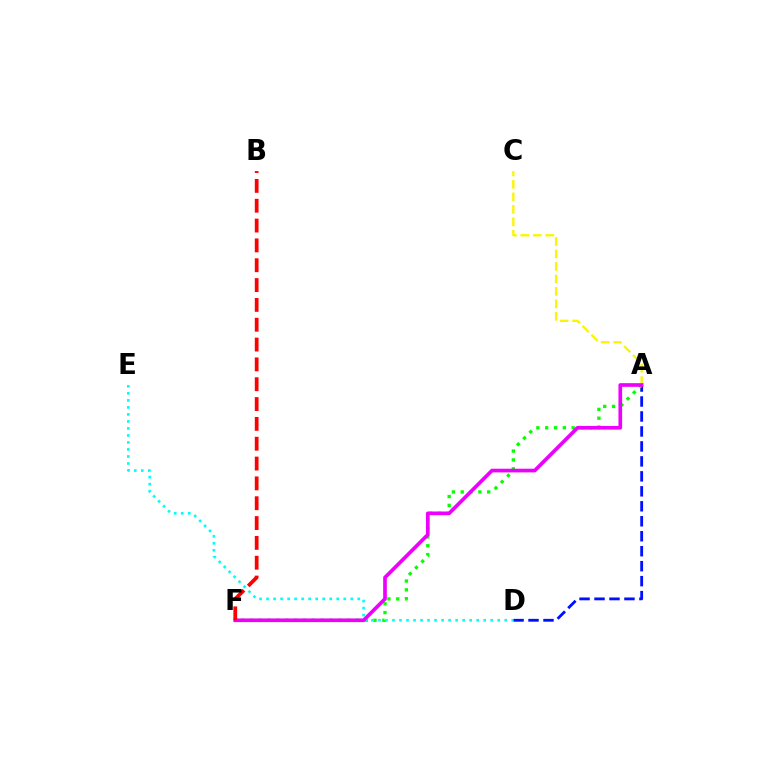{('A', 'D'): [{'color': '#0010ff', 'line_style': 'dashed', 'thickness': 2.03}], ('A', 'C'): [{'color': '#fcf500', 'line_style': 'dashed', 'thickness': 1.7}], ('A', 'F'): [{'color': '#08ff00', 'line_style': 'dotted', 'thickness': 2.4}, {'color': '#ee00ff', 'line_style': 'solid', 'thickness': 2.64}], ('D', 'E'): [{'color': '#00fff6', 'line_style': 'dotted', 'thickness': 1.91}], ('B', 'F'): [{'color': '#ff0000', 'line_style': 'dashed', 'thickness': 2.69}]}